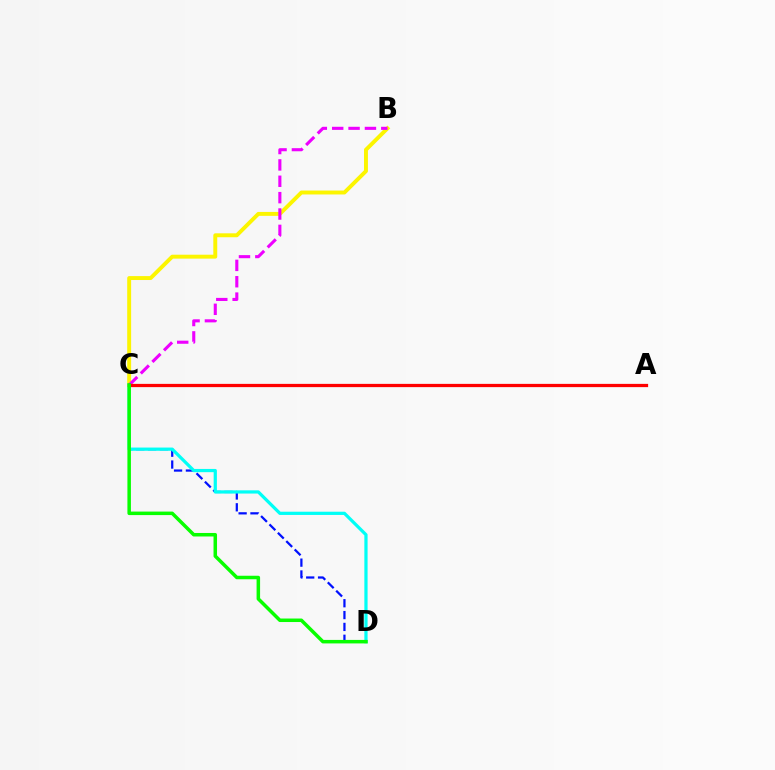{('B', 'C'): [{'color': '#fcf500', 'line_style': 'solid', 'thickness': 2.82}, {'color': '#ee00ff', 'line_style': 'dashed', 'thickness': 2.22}], ('C', 'D'): [{'color': '#0010ff', 'line_style': 'dashed', 'thickness': 1.61}, {'color': '#00fff6', 'line_style': 'solid', 'thickness': 2.32}, {'color': '#08ff00', 'line_style': 'solid', 'thickness': 2.52}], ('A', 'C'): [{'color': '#ff0000', 'line_style': 'solid', 'thickness': 2.34}]}